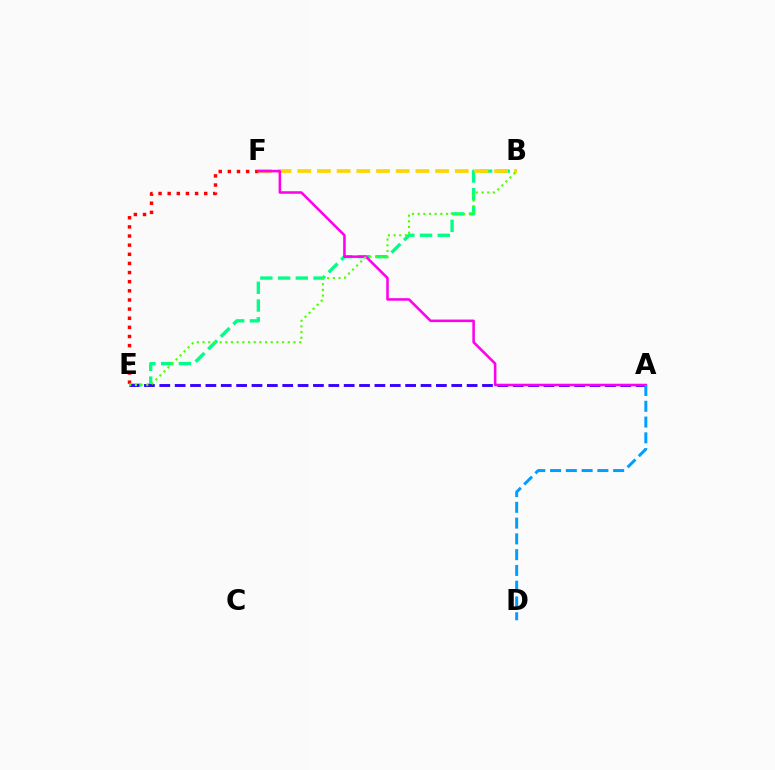{('E', 'F'): [{'color': '#ff0000', 'line_style': 'dotted', 'thickness': 2.48}], ('B', 'E'): [{'color': '#00ff86', 'line_style': 'dashed', 'thickness': 2.41}, {'color': '#4fff00', 'line_style': 'dotted', 'thickness': 1.54}], ('A', 'E'): [{'color': '#3700ff', 'line_style': 'dashed', 'thickness': 2.09}], ('B', 'F'): [{'color': '#ffd500', 'line_style': 'dashed', 'thickness': 2.67}], ('A', 'F'): [{'color': '#ff00ed', 'line_style': 'solid', 'thickness': 1.84}], ('A', 'D'): [{'color': '#009eff', 'line_style': 'dashed', 'thickness': 2.14}]}